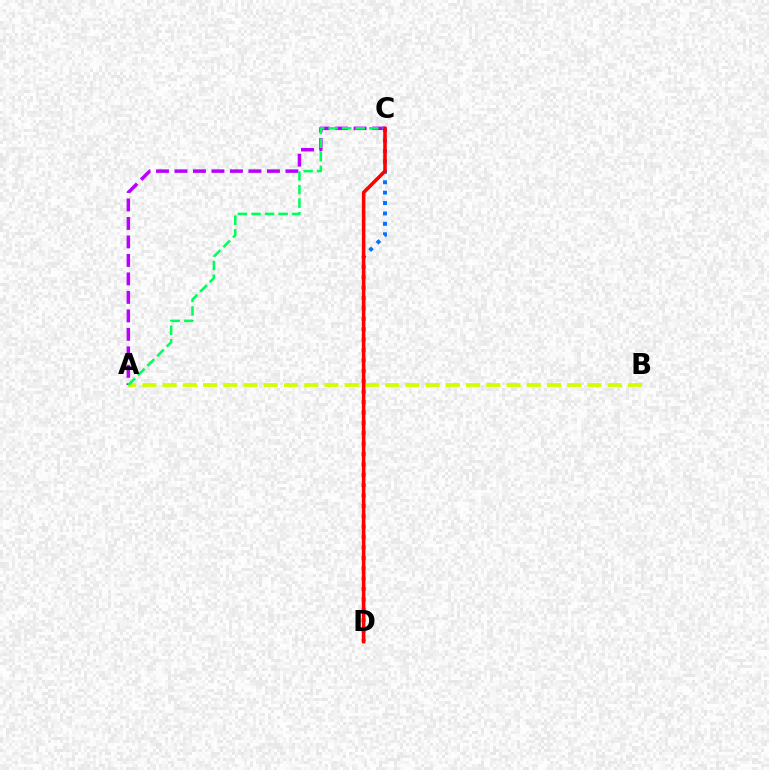{('A', 'B'): [{'color': '#d1ff00', 'line_style': 'dashed', 'thickness': 2.75}], ('A', 'C'): [{'color': '#b900ff', 'line_style': 'dashed', 'thickness': 2.51}, {'color': '#00ff5c', 'line_style': 'dashed', 'thickness': 1.84}], ('C', 'D'): [{'color': '#0074ff', 'line_style': 'dotted', 'thickness': 2.82}, {'color': '#ff0000', 'line_style': 'solid', 'thickness': 2.56}]}